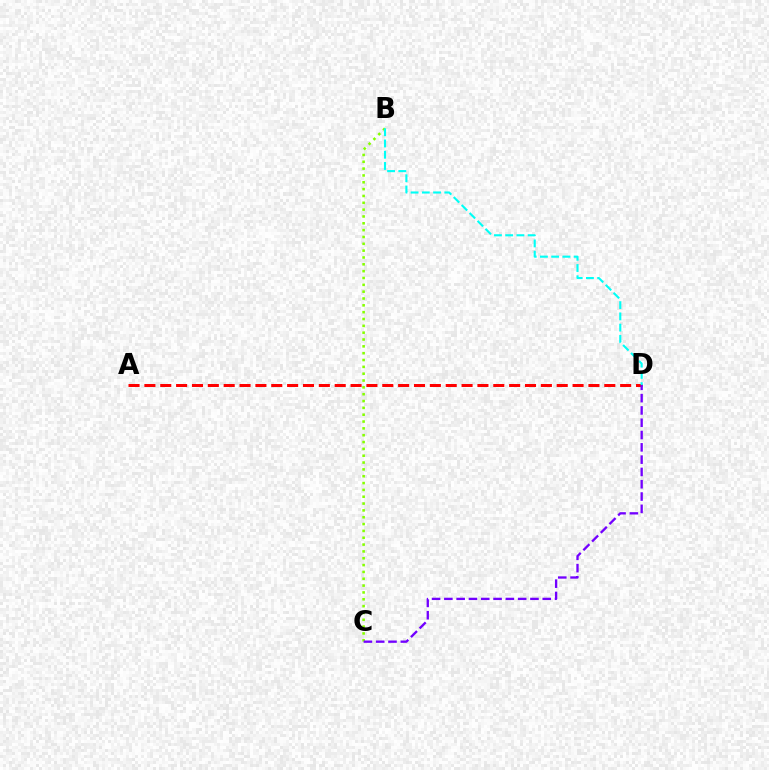{('B', 'C'): [{'color': '#84ff00', 'line_style': 'dotted', 'thickness': 1.86}], ('A', 'D'): [{'color': '#ff0000', 'line_style': 'dashed', 'thickness': 2.15}], ('C', 'D'): [{'color': '#7200ff', 'line_style': 'dashed', 'thickness': 1.67}], ('B', 'D'): [{'color': '#00fff6', 'line_style': 'dashed', 'thickness': 1.53}]}